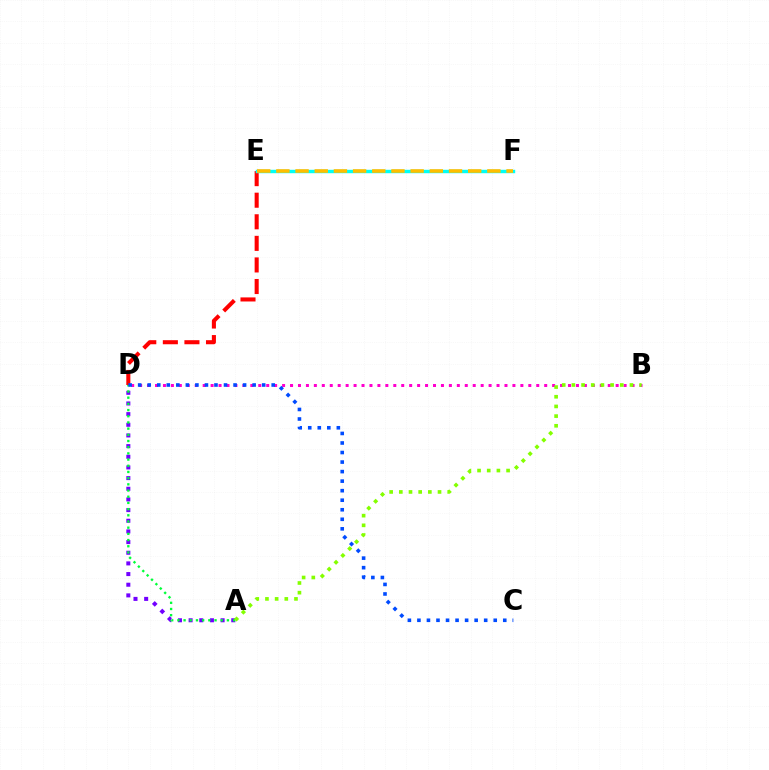{('D', 'E'): [{'color': '#ff0000', 'line_style': 'dashed', 'thickness': 2.93}], ('E', 'F'): [{'color': '#00fff6', 'line_style': 'solid', 'thickness': 2.46}, {'color': '#ffbd00', 'line_style': 'dashed', 'thickness': 2.61}], ('A', 'D'): [{'color': '#7200ff', 'line_style': 'dotted', 'thickness': 2.9}, {'color': '#00ff39', 'line_style': 'dotted', 'thickness': 1.68}], ('B', 'D'): [{'color': '#ff00cf', 'line_style': 'dotted', 'thickness': 2.16}], ('A', 'B'): [{'color': '#84ff00', 'line_style': 'dotted', 'thickness': 2.63}], ('C', 'D'): [{'color': '#004bff', 'line_style': 'dotted', 'thickness': 2.59}]}